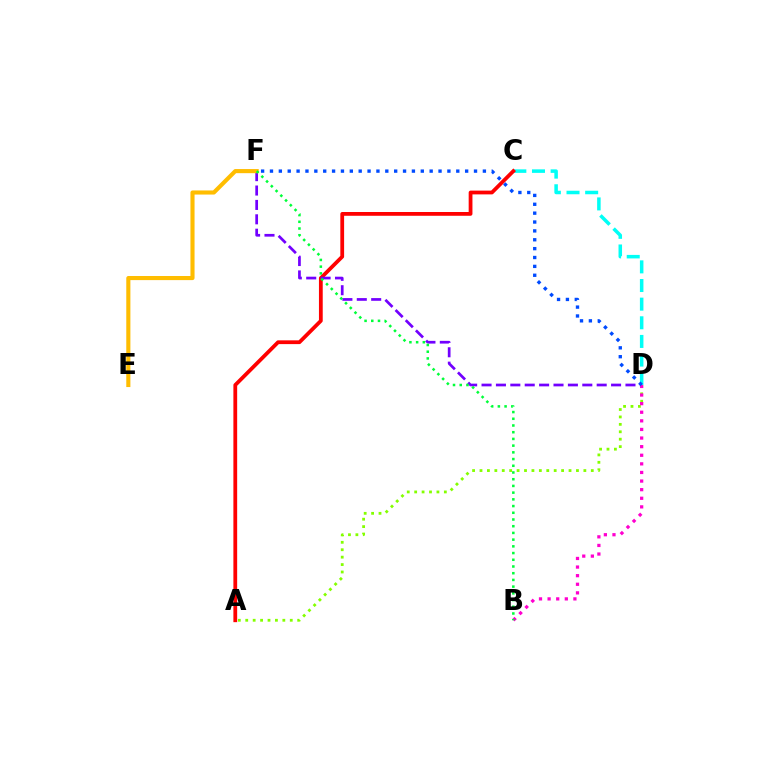{('C', 'D'): [{'color': '#00fff6', 'line_style': 'dashed', 'thickness': 2.53}], ('A', 'C'): [{'color': '#ff0000', 'line_style': 'solid', 'thickness': 2.72}], ('A', 'D'): [{'color': '#84ff00', 'line_style': 'dotted', 'thickness': 2.02}], ('D', 'F'): [{'color': '#7200ff', 'line_style': 'dashed', 'thickness': 1.96}, {'color': '#004bff', 'line_style': 'dotted', 'thickness': 2.41}], ('B', 'D'): [{'color': '#ff00cf', 'line_style': 'dotted', 'thickness': 2.34}], ('E', 'F'): [{'color': '#ffbd00', 'line_style': 'solid', 'thickness': 2.96}], ('B', 'F'): [{'color': '#00ff39', 'line_style': 'dotted', 'thickness': 1.82}]}